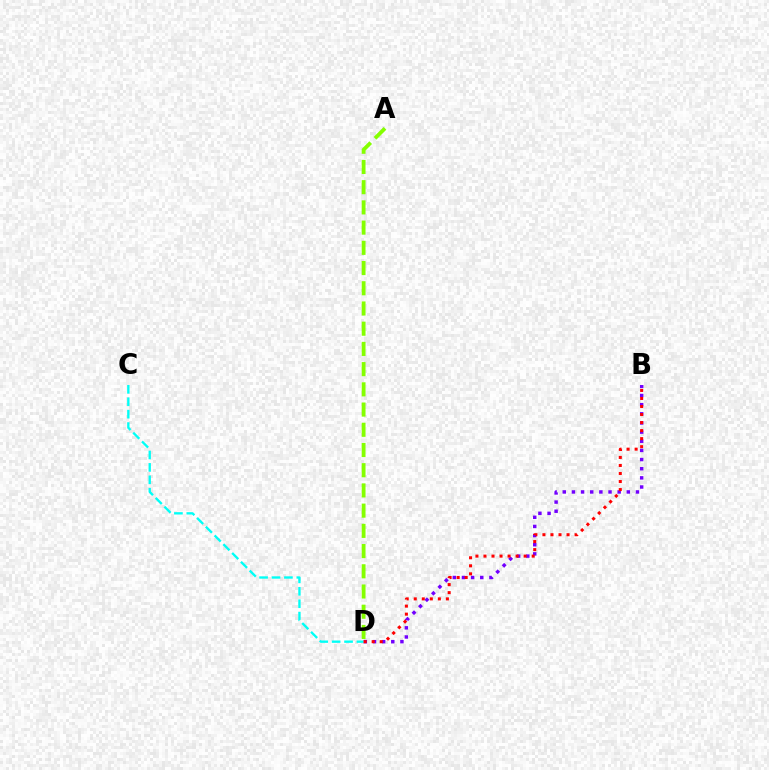{('B', 'D'): [{'color': '#7200ff', 'line_style': 'dotted', 'thickness': 2.49}, {'color': '#ff0000', 'line_style': 'dotted', 'thickness': 2.18}], ('A', 'D'): [{'color': '#84ff00', 'line_style': 'dashed', 'thickness': 2.75}], ('C', 'D'): [{'color': '#00fff6', 'line_style': 'dashed', 'thickness': 1.69}]}